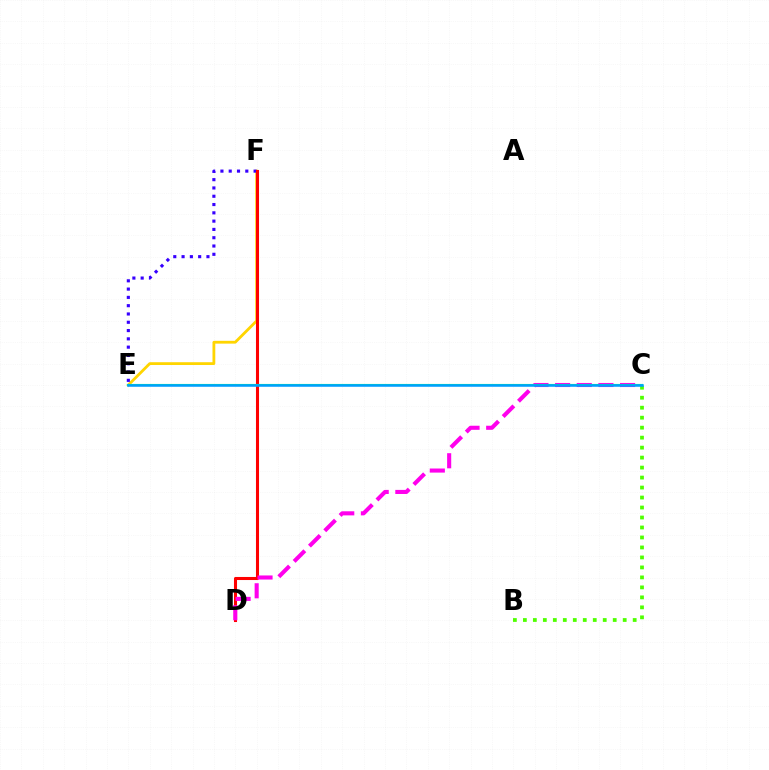{('E', 'F'): [{'color': '#ffd500', 'line_style': 'solid', 'thickness': 2.02}, {'color': '#3700ff', 'line_style': 'dotted', 'thickness': 2.25}], ('B', 'C'): [{'color': '#4fff00', 'line_style': 'dotted', 'thickness': 2.71}], ('D', 'F'): [{'color': '#ff0000', 'line_style': 'solid', 'thickness': 2.2}], ('C', 'D'): [{'color': '#ff00ed', 'line_style': 'dashed', 'thickness': 2.94}], ('C', 'E'): [{'color': '#00ff86', 'line_style': 'solid', 'thickness': 1.53}, {'color': '#009eff', 'line_style': 'solid', 'thickness': 1.81}]}